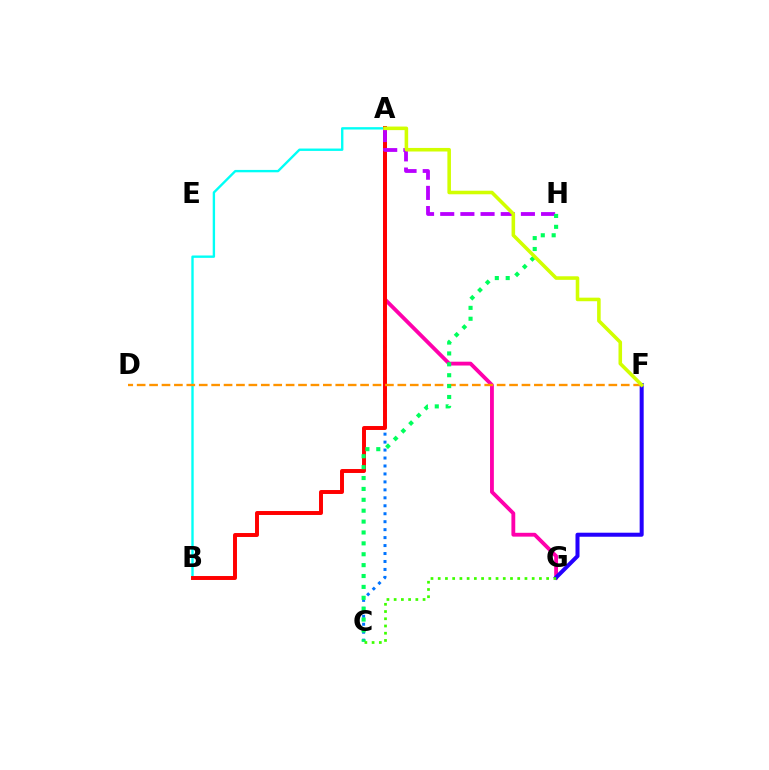{('A', 'G'): [{'color': '#ff00ac', 'line_style': 'solid', 'thickness': 2.76}], ('A', 'C'): [{'color': '#0074ff', 'line_style': 'dotted', 'thickness': 2.16}], ('A', 'B'): [{'color': '#00fff6', 'line_style': 'solid', 'thickness': 1.71}, {'color': '#ff0000', 'line_style': 'solid', 'thickness': 2.84}], ('F', 'G'): [{'color': '#2500ff', 'line_style': 'solid', 'thickness': 2.9}], ('D', 'F'): [{'color': '#ff9400', 'line_style': 'dashed', 'thickness': 1.69}], ('A', 'H'): [{'color': '#b900ff', 'line_style': 'dashed', 'thickness': 2.74}], ('C', 'H'): [{'color': '#00ff5c', 'line_style': 'dotted', 'thickness': 2.96}], ('A', 'F'): [{'color': '#d1ff00', 'line_style': 'solid', 'thickness': 2.57}], ('C', 'G'): [{'color': '#3dff00', 'line_style': 'dotted', 'thickness': 1.96}]}